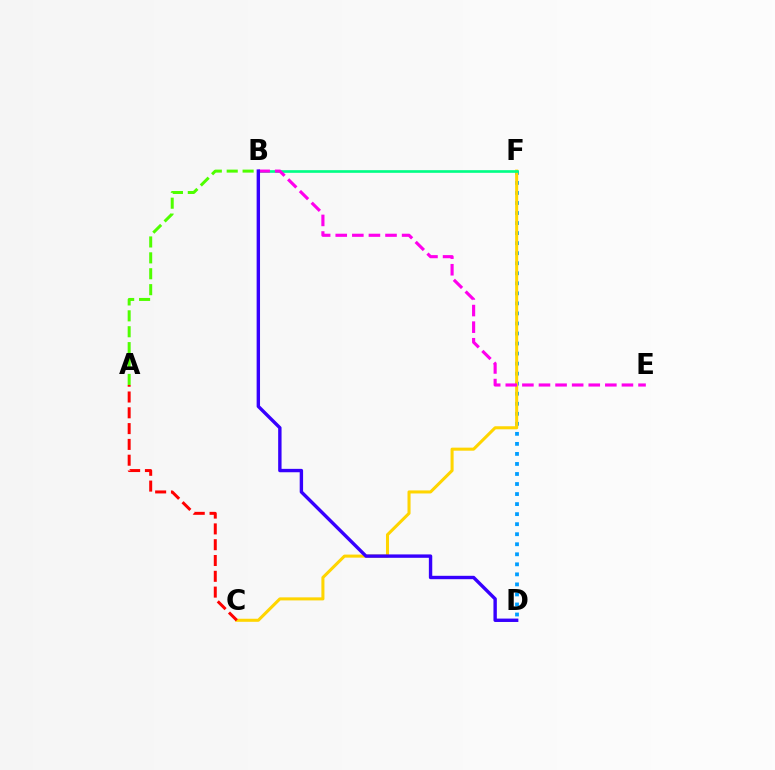{('D', 'F'): [{'color': '#009eff', 'line_style': 'dotted', 'thickness': 2.73}], ('C', 'F'): [{'color': '#ffd500', 'line_style': 'solid', 'thickness': 2.2}], ('B', 'F'): [{'color': '#00ff86', 'line_style': 'solid', 'thickness': 1.91}], ('A', 'B'): [{'color': '#4fff00', 'line_style': 'dashed', 'thickness': 2.16}], ('B', 'E'): [{'color': '#ff00ed', 'line_style': 'dashed', 'thickness': 2.25}], ('B', 'D'): [{'color': '#3700ff', 'line_style': 'solid', 'thickness': 2.44}], ('A', 'C'): [{'color': '#ff0000', 'line_style': 'dashed', 'thickness': 2.15}]}